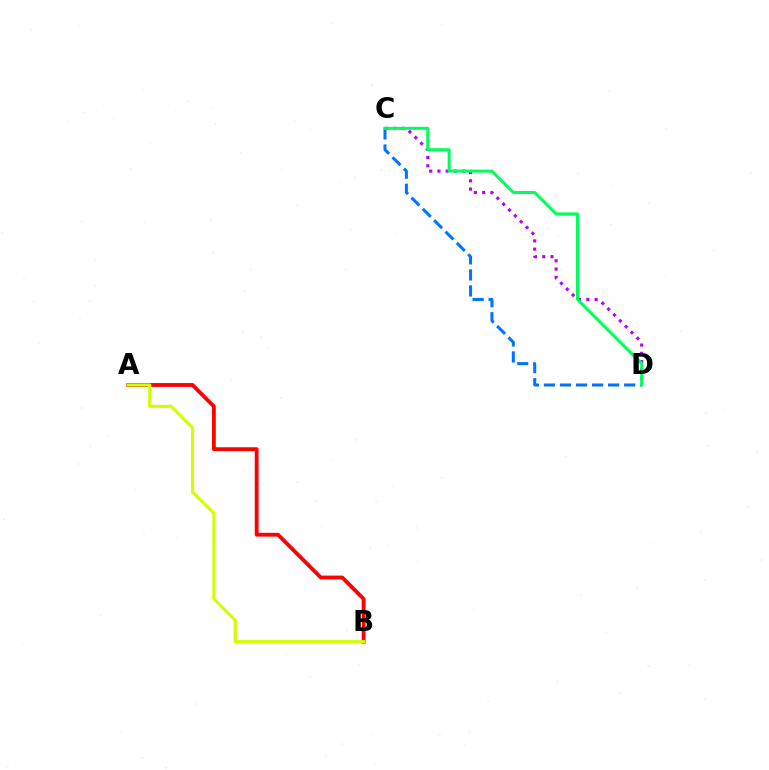{('A', 'B'): [{'color': '#ff0000', 'line_style': 'solid', 'thickness': 2.76}, {'color': '#d1ff00', 'line_style': 'solid', 'thickness': 2.27}], ('C', 'D'): [{'color': '#b900ff', 'line_style': 'dotted', 'thickness': 2.25}, {'color': '#0074ff', 'line_style': 'dashed', 'thickness': 2.18}, {'color': '#00ff5c', 'line_style': 'solid', 'thickness': 2.16}]}